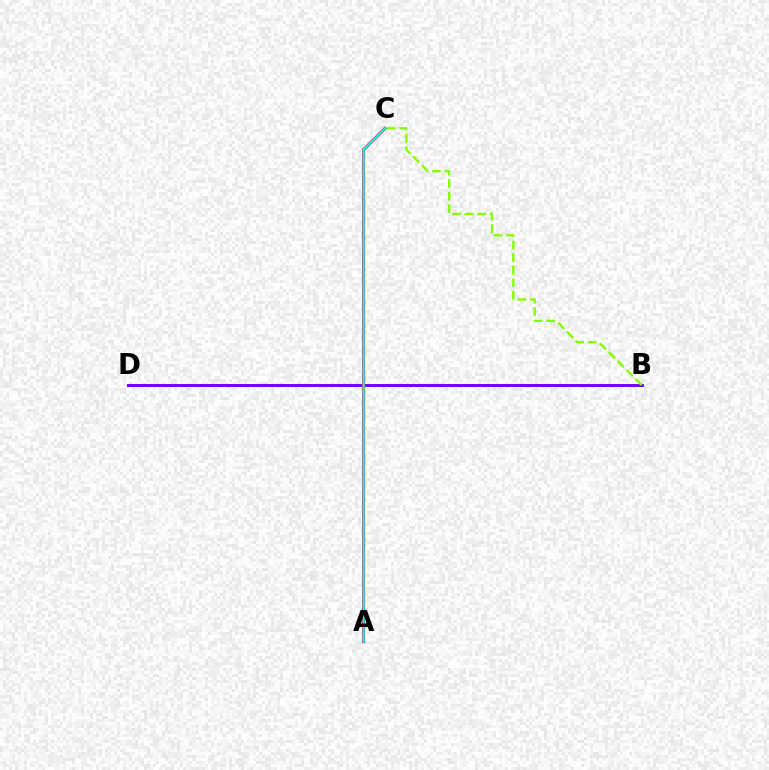{('B', 'D'): [{'color': '#7200ff', 'line_style': 'solid', 'thickness': 2.1}], ('A', 'C'): [{'color': '#ff0000', 'line_style': 'solid', 'thickness': 2.14}, {'color': '#00fff6', 'line_style': 'solid', 'thickness': 1.57}], ('B', 'C'): [{'color': '#84ff00', 'line_style': 'dashed', 'thickness': 1.71}]}